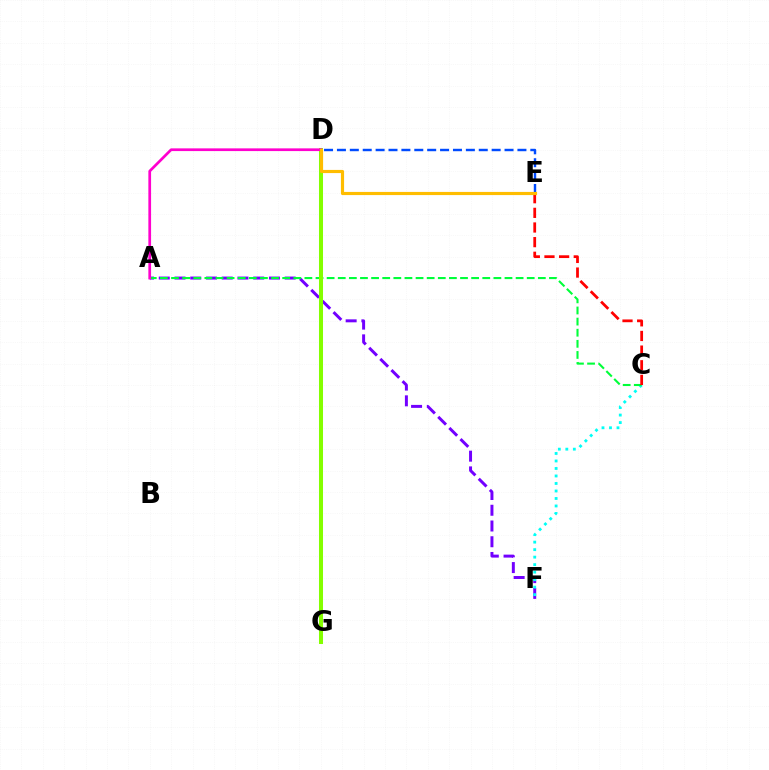{('A', 'F'): [{'color': '#7200ff', 'line_style': 'dashed', 'thickness': 2.14}], ('C', 'F'): [{'color': '#00fff6', 'line_style': 'dotted', 'thickness': 2.04}], ('A', 'C'): [{'color': '#00ff39', 'line_style': 'dashed', 'thickness': 1.51}], ('D', 'E'): [{'color': '#004bff', 'line_style': 'dashed', 'thickness': 1.75}, {'color': '#ffbd00', 'line_style': 'solid', 'thickness': 2.27}], ('D', 'G'): [{'color': '#84ff00', 'line_style': 'solid', 'thickness': 2.9}], ('A', 'D'): [{'color': '#ff00cf', 'line_style': 'solid', 'thickness': 1.96}], ('C', 'E'): [{'color': '#ff0000', 'line_style': 'dashed', 'thickness': 1.99}]}